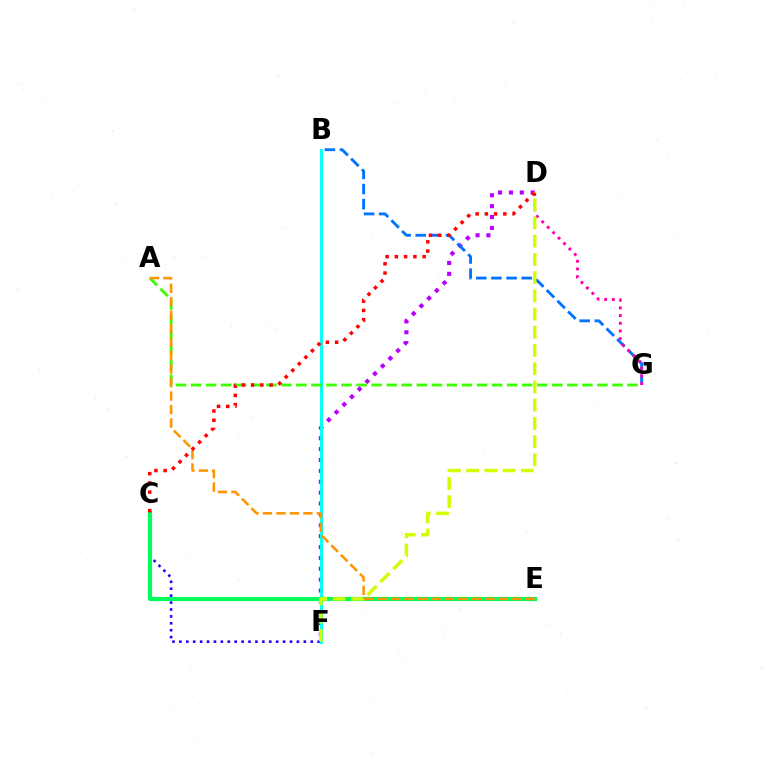{('D', 'F'): [{'color': '#b900ff', 'line_style': 'dotted', 'thickness': 2.96}, {'color': '#d1ff00', 'line_style': 'dashed', 'thickness': 2.47}], ('B', 'F'): [{'color': '#00fff6', 'line_style': 'solid', 'thickness': 2.1}], ('B', 'G'): [{'color': '#0074ff', 'line_style': 'dashed', 'thickness': 2.06}], ('C', 'F'): [{'color': '#2500ff', 'line_style': 'dotted', 'thickness': 1.88}], ('D', 'G'): [{'color': '#ff00ac', 'line_style': 'dotted', 'thickness': 2.09}], ('A', 'G'): [{'color': '#3dff00', 'line_style': 'dashed', 'thickness': 2.04}], ('C', 'E'): [{'color': '#00ff5c', 'line_style': 'solid', 'thickness': 2.99}], ('A', 'E'): [{'color': '#ff9400', 'line_style': 'dashed', 'thickness': 1.83}], ('C', 'D'): [{'color': '#ff0000', 'line_style': 'dotted', 'thickness': 2.51}]}